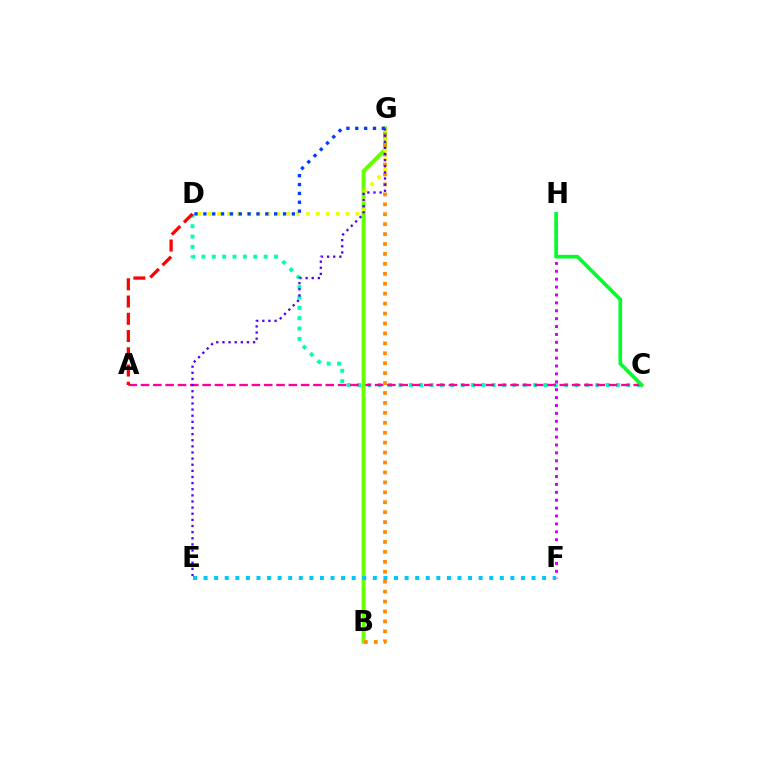{('C', 'D'): [{'color': '#00ffaf', 'line_style': 'dotted', 'thickness': 2.81}], ('F', 'H'): [{'color': '#d600ff', 'line_style': 'dotted', 'thickness': 2.15}], ('A', 'C'): [{'color': '#ff00a0', 'line_style': 'dashed', 'thickness': 1.67}], ('B', 'G'): [{'color': '#66ff00', 'line_style': 'solid', 'thickness': 2.87}, {'color': '#ff8800', 'line_style': 'dotted', 'thickness': 2.7}], ('D', 'G'): [{'color': '#eeff00', 'line_style': 'dotted', 'thickness': 2.68}, {'color': '#003fff', 'line_style': 'dotted', 'thickness': 2.4}], ('C', 'H'): [{'color': '#00ff27', 'line_style': 'solid', 'thickness': 2.63}], ('E', 'F'): [{'color': '#00c7ff', 'line_style': 'dotted', 'thickness': 2.87}], ('E', 'G'): [{'color': '#4f00ff', 'line_style': 'dotted', 'thickness': 1.66}], ('A', 'D'): [{'color': '#ff0000', 'line_style': 'dashed', 'thickness': 2.34}]}